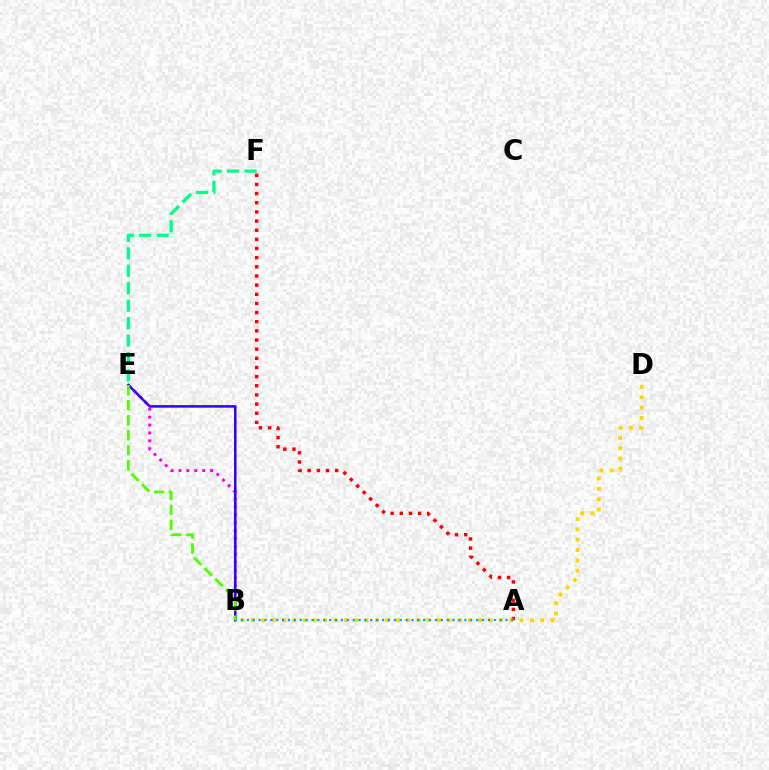{('A', 'F'): [{'color': '#ff0000', 'line_style': 'dotted', 'thickness': 2.49}], ('B', 'E'): [{'color': '#ff00ed', 'line_style': 'dotted', 'thickness': 2.15}, {'color': '#3700ff', 'line_style': 'solid', 'thickness': 1.84}, {'color': '#4fff00', 'line_style': 'dashed', 'thickness': 2.04}], ('E', 'F'): [{'color': '#00ff86', 'line_style': 'dashed', 'thickness': 2.37}], ('B', 'D'): [{'color': '#ffd500', 'line_style': 'dotted', 'thickness': 2.81}], ('A', 'B'): [{'color': '#009eff', 'line_style': 'dotted', 'thickness': 1.6}]}